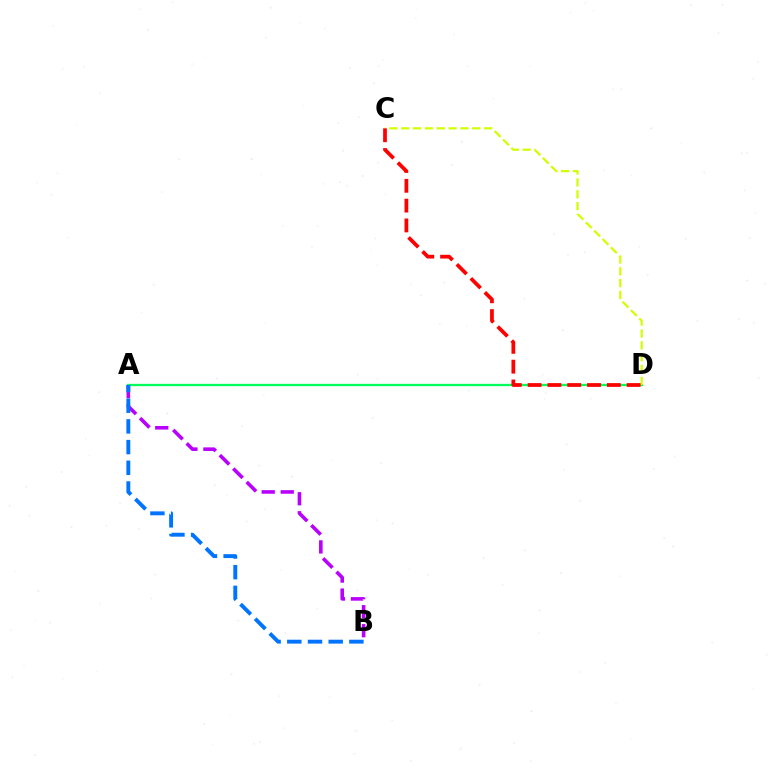{('A', 'B'): [{'color': '#b900ff', 'line_style': 'dashed', 'thickness': 2.58}, {'color': '#0074ff', 'line_style': 'dashed', 'thickness': 2.81}], ('A', 'D'): [{'color': '#00ff5c', 'line_style': 'solid', 'thickness': 1.66}], ('C', 'D'): [{'color': '#d1ff00', 'line_style': 'dashed', 'thickness': 1.61}, {'color': '#ff0000', 'line_style': 'dashed', 'thickness': 2.69}]}